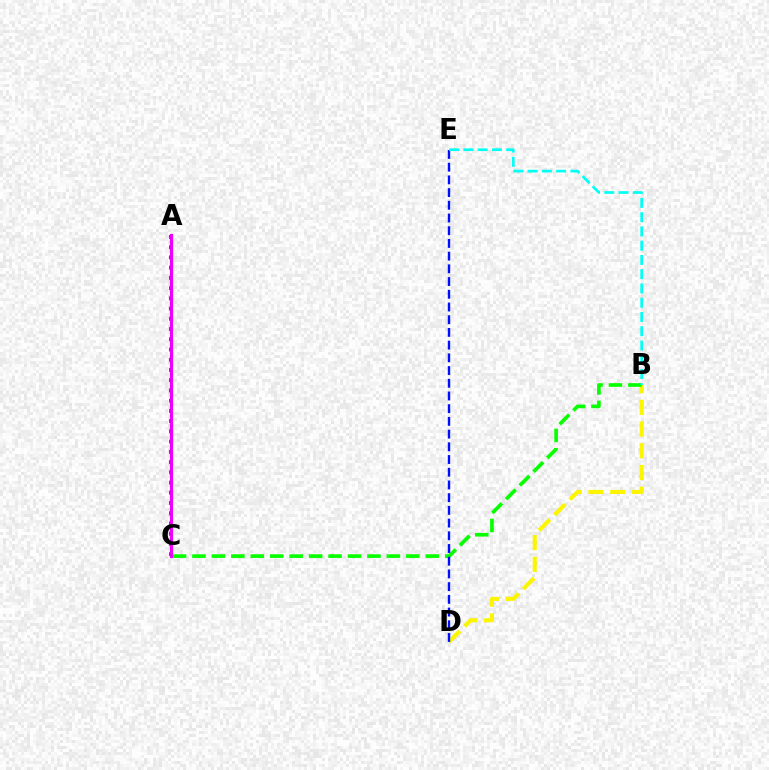{('B', 'D'): [{'color': '#fcf500', 'line_style': 'dashed', 'thickness': 2.95}], ('B', 'C'): [{'color': '#08ff00', 'line_style': 'dashed', 'thickness': 2.64}], ('D', 'E'): [{'color': '#0010ff', 'line_style': 'dashed', 'thickness': 1.73}], ('A', 'C'): [{'color': '#ff0000', 'line_style': 'dotted', 'thickness': 2.78}, {'color': '#ee00ff', 'line_style': 'solid', 'thickness': 2.28}], ('B', 'E'): [{'color': '#00fff6', 'line_style': 'dashed', 'thickness': 1.94}]}